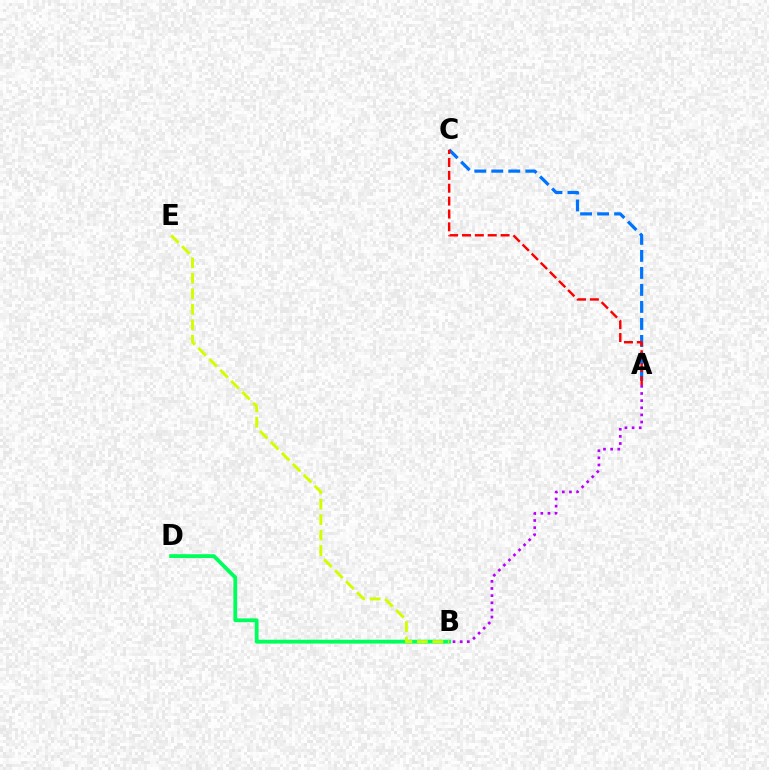{('A', 'C'): [{'color': '#0074ff', 'line_style': 'dashed', 'thickness': 2.31}, {'color': '#ff0000', 'line_style': 'dashed', 'thickness': 1.75}], ('B', 'D'): [{'color': '#00ff5c', 'line_style': 'solid', 'thickness': 2.75}], ('B', 'E'): [{'color': '#d1ff00', 'line_style': 'dashed', 'thickness': 2.11}], ('A', 'B'): [{'color': '#b900ff', 'line_style': 'dotted', 'thickness': 1.94}]}